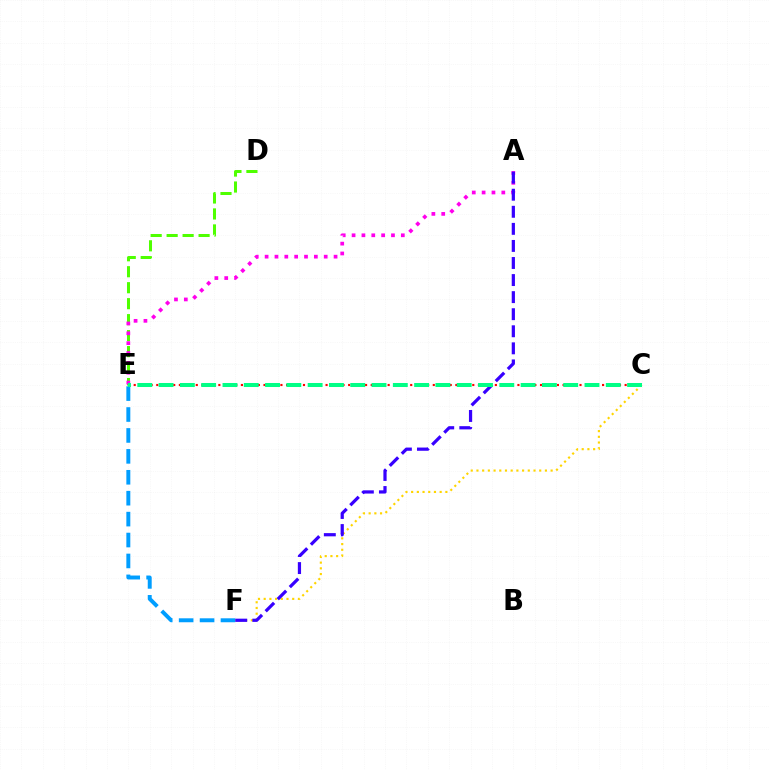{('D', 'E'): [{'color': '#4fff00', 'line_style': 'dashed', 'thickness': 2.17}], ('C', 'E'): [{'color': '#ff0000', 'line_style': 'dotted', 'thickness': 1.53}, {'color': '#00ff86', 'line_style': 'dashed', 'thickness': 2.89}], ('C', 'F'): [{'color': '#ffd500', 'line_style': 'dotted', 'thickness': 1.55}], ('E', 'F'): [{'color': '#009eff', 'line_style': 'dashed', 'thickness': 2.84}], ('A', 'E'): [{'color': '#ff00ed', 'line_style': 'dotted', 'thickness': 2.68}], ('A', 'F'): [{'color': '#3700ff', 'line_style': 'dashed', 'thickness': 2.32}]}